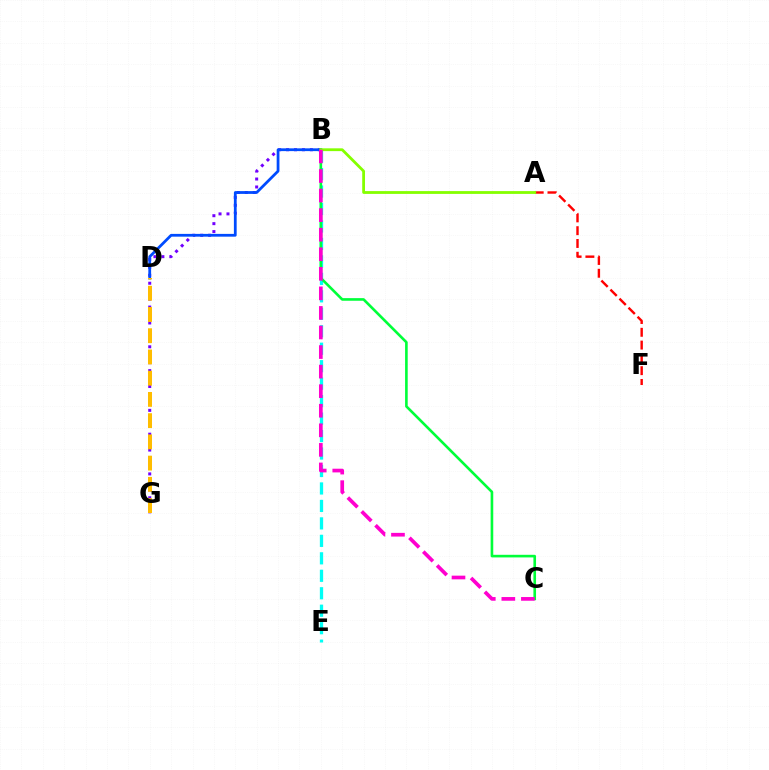{('B', 'G'): [{'color': '#7200ff', 'line_style': 'dotted', 'thickness': 2.16}], ('B', 'E'): [{'color': '#00fff6', 'line_style': 'dashed', 'thickness': 2.37}], ('B', 'D'): [{'color': '#004bff', 'line_style': 'solid', 'thickness': 2.0}], ('B', 'C'): [{'color': '#00ff39', 'line_style': 'solid', 'thickness': 1.89}, {'color': '#ff00cf', 'line_style': 'dashed', 'thickness': 2.66}], ('D', 'G'): [{'color': '#ffbd00', 'line_style': 'dashed', 'thickness': 2.88}], ('A', 'F'): [{'color': '#ff0000', 'line_style': 'dashed', 'thickness': 1.74}], ('A', 'B'): [{'color': '#84ff00', 'line_style': 'solid', 'thickness': 2.01}]}